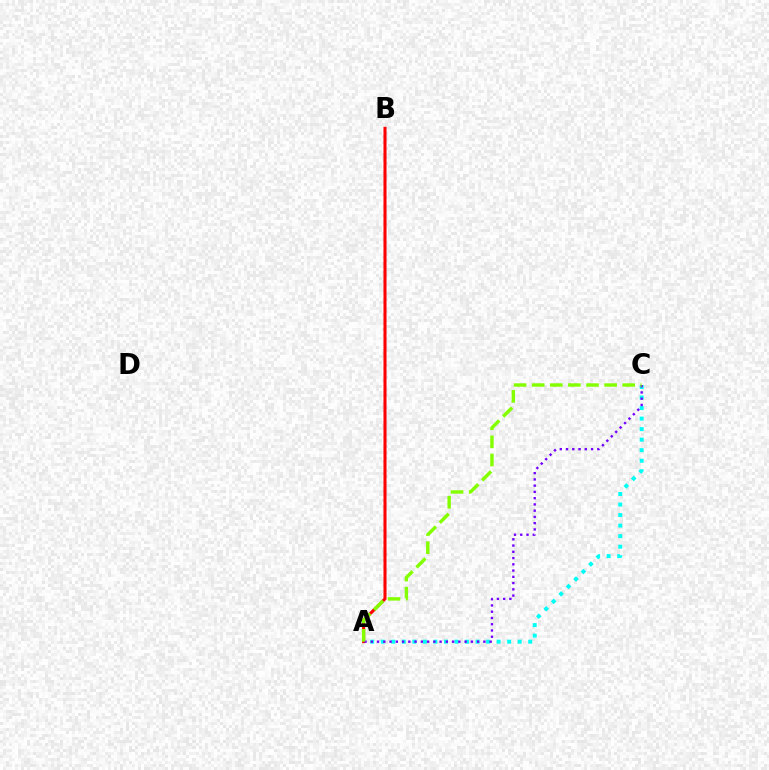{('A', 'B'): [{'color': '#ff0000', 'line_style': 'solid', 'thickness': 2.2}], ('A', 'C'): [{'color': '#00fff6', 'line_style': 'dotted', 'thickness': 2.86}, {'color': '#7200ff', 'line_style': 'dotted', 'thickness': 1.7}, {'color': '#84ff00', 'line_style': 'dashed', 'thickness': 2.46}]}